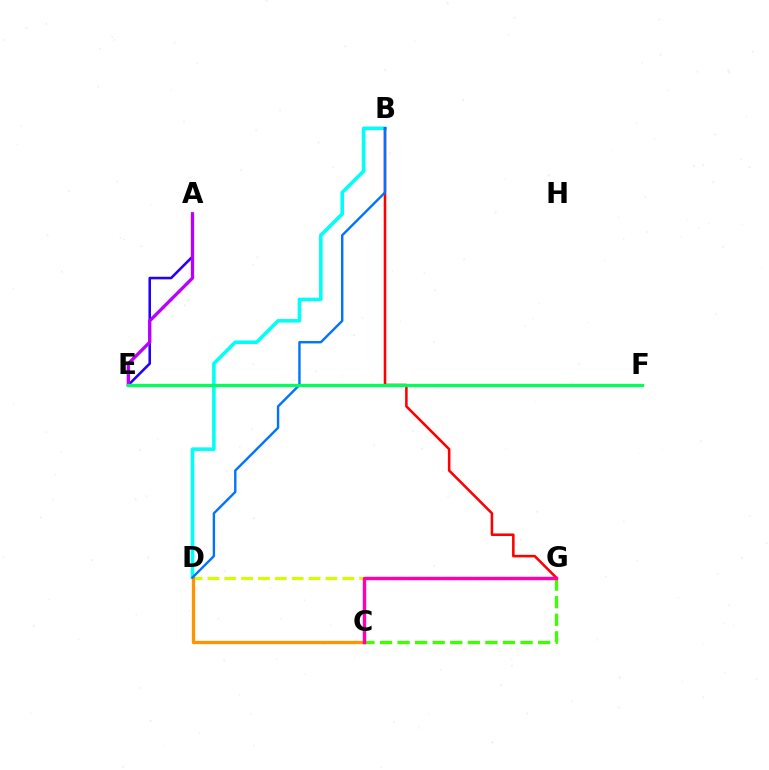{('C', 'G'): [{'color': '#3dff00', 'line_style': 'dashed', 'thickness': 2.39}, {'color': '#ff00ac', 'line_style': 'solid', 'thickness': 2.46}], ('A', 'E'): [{'color': '#2500ff', 'line_style': 'solid', 'thickness': 1.85}, {'color': '#b900ff', 'line_style': 'solid', 'thickness': 2.37}], ('D', 'G'): [{'color': '#d1ff00', 'line_style': 'dashed', 'thickness': 2.29}], ('B', 'D'): [{'color': '#00fff6', 'line_style': 'solid', 'thickness': 2.58}, {'color': '#0074ff', 'line_style': 'solid', 'thickness': 1.72}], ('B', 'G'): [{'color': '#ff0000', 'line_style': 'solid', 'thickness': 1.83}], ('C', 'D'): [{'color': '#ff9400', 'line_style': 'solid', 'thickness': 2.38}], ('E', 'F'): [{'color': '#00ff5c', 'line_style': 'solid', 'thickness': 2.33}]}